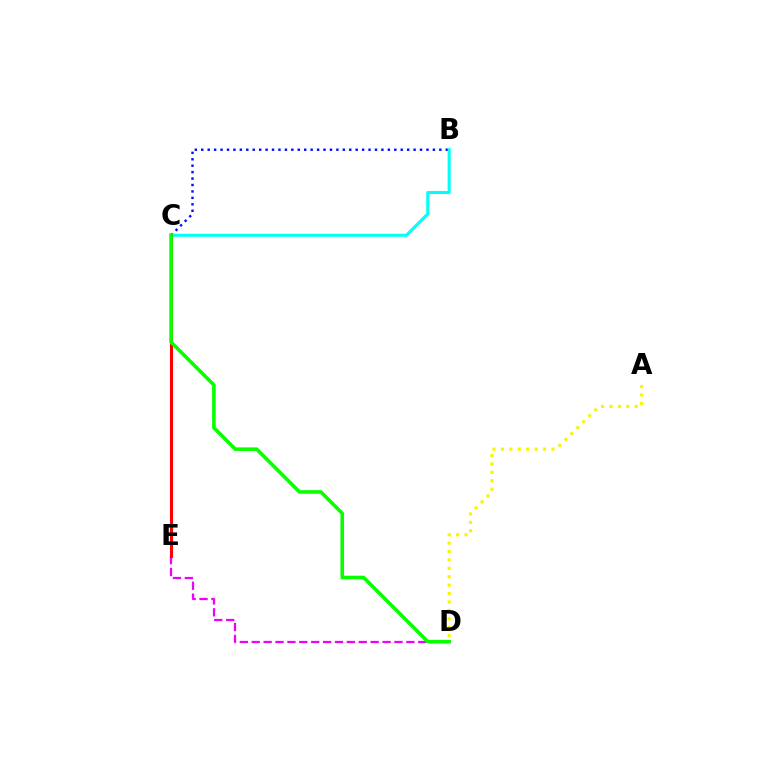{('B', 'C'): [{'color': '#0010ff', 'line_style': 'dotted', 'thickness': 1.75}, {'color': '#00fff6', 'line_style': 'solid', 'thickness': 2.22}], ('A', 'D'): [{'color': '#fcf500', 'line_style': 'dotted', 'thickness': 2.29}], ('D', 'E'): [{'color': '#ee00ff', 'line_style': 'dashed', 'thickness': 1.62}], ('C', 'E'): [{'color': '#ff0000', 'line_style': 'solid', 'thickness': 2.23}], ('C', 'D'): [{'color': '#08ff00', 'line_style': 'solid', 'thickness': 2.57}]}